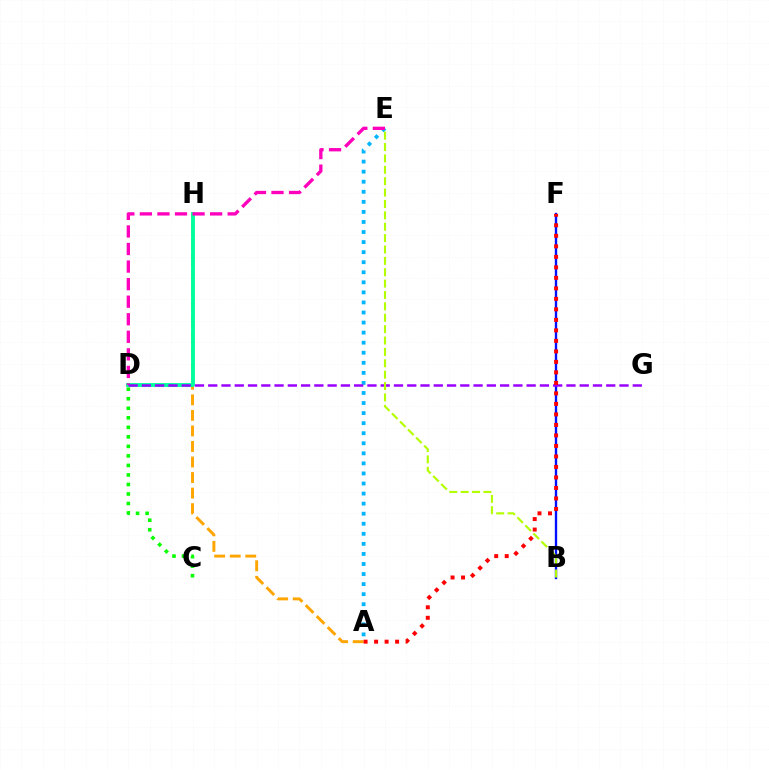{('A', 'H'): [{'color': '#ffa500', 'line_style': 'dashed', 'thickness': 2.11}], ('B', 'F'): [{'color': '#0010ff', 'line_style': 'solid', 'thickness': 1.7}], ('D', 'H'): [{'color': '#00ff9d', 'line_style': 'solid', 'thickness': 2.78}], ('C', 'D'): [{'color': '#08ff00', 'line_style': 'dotted', 'thickness': 2.59}], ('A', 'E'): [{'color': '#00b5ff', 'line_style': 'dotted', 'thickness': 2.73}], ('D', 'E'): [{'color': '#ff00bd', 'line_style': 'dashed', 'thickness': 2.39}], ('D', 'G'): [{'color': '#9b00ff', 'line_style': 'dashed', 'thickness': 1.8}], ('B', 'E'): [{'color': '#b3ff00', 'line_style': 'dashed', 'thickness': 1.55}], ('A', 'F'): [{'color': '#ff0000', 'line_style': 'dotted', 'thickness': 2.85}]}